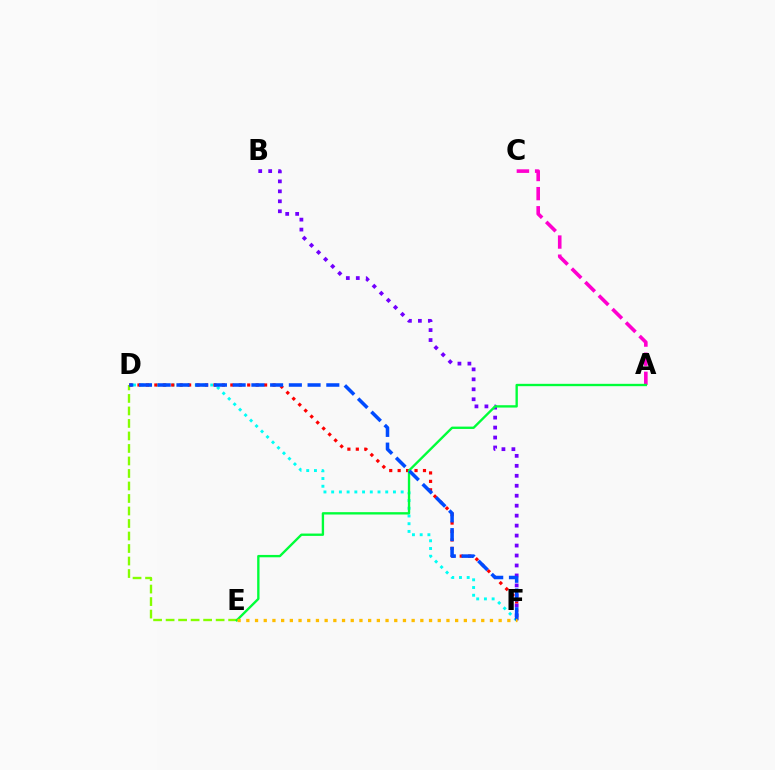{('D', 'F'): [{'color': '#00fff6', 'line_style': 'dotted', 'thickness': 2.1}, {'color': '#ff0000', 'line_style': 'dotted', 'thickness': 2.29}, {'color': '#004bff', 'line_style': 'dashed', 'thickness': 2.54}], ('D', 'E'): [{'color': '#84ff00', 'line_style': 'dashed', 'thickness': 1.7}], ('B', 'F'): [{'color': '#7200ff', 'line_style': 'dotted', 'thickness': 2.71}], ('A', 'C'): [{'color': '#ff00cf', 'line_style': 'dashed', 'thickness': 2.6}], ('A', 'E'): [{'color': '#00ff39', 'line_style': 'solid', 'thickness': 1.69}], ('E', 'F'): [{'color': '#ffbd00', 'line_style': 'dotted', 'thickness': 2.36}]}